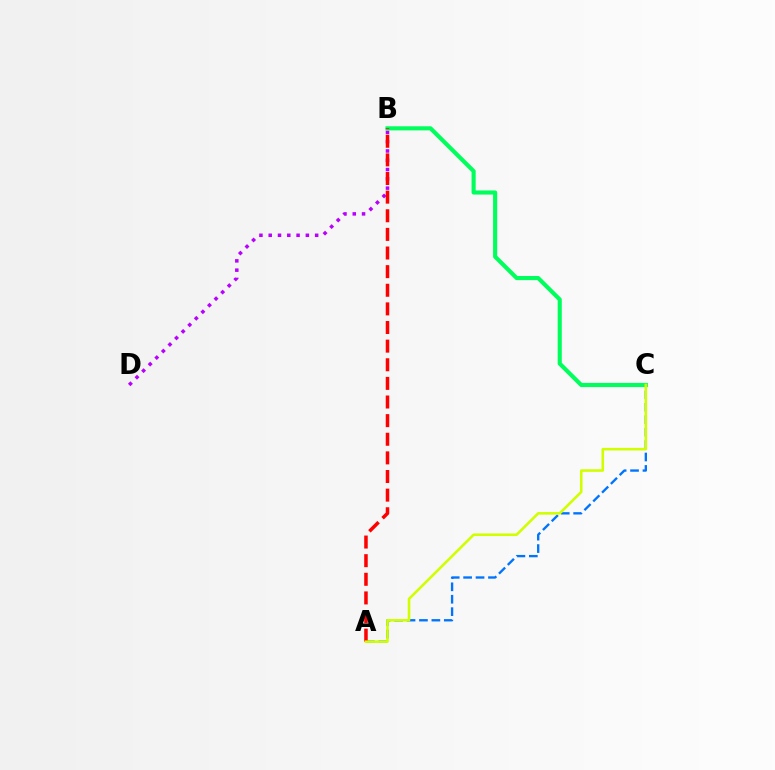{('B', 'D'): [{'color': '#b900ff', 'line_style': 'dotted', 'thickness': 2.52}], ('A', 'C'): [{'color': '#0074ff', 'line_style': 'dashed', 'thickness': 1.69}, {'color': '#d1ff00', 'line_style': 'solid', 'thickness': 1.86}], ('B', 'C'): [{'color': '#00ff5c', 'line_style': 'solid', 'thickness': 2.96}], ('A', 'B'): [{'color': '#ff0000', 'line_style': 'dashed', 'thickness': 2.53}]}